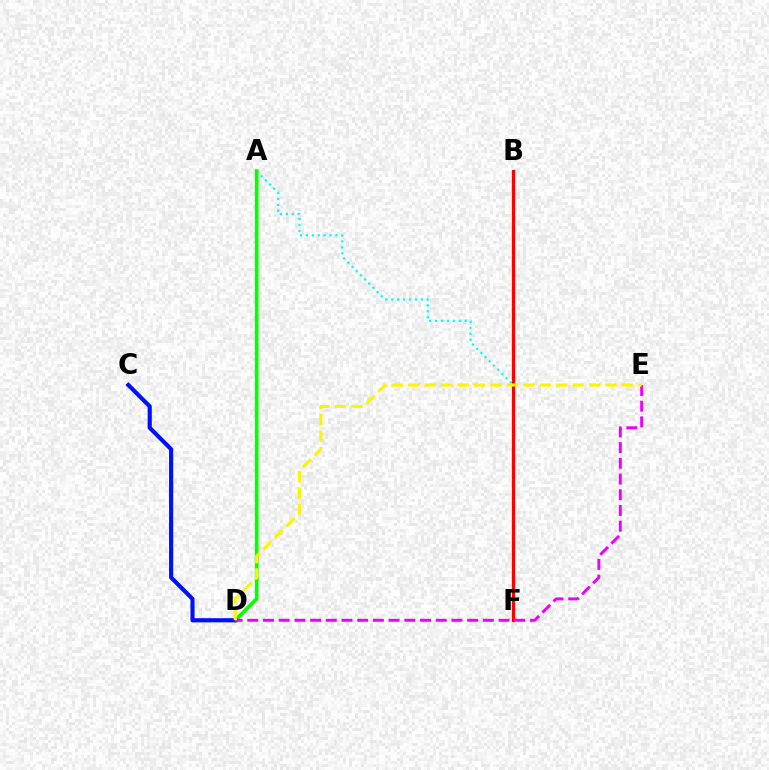{('A', 'F'): [{'color': '#00fff6', 'line_style': 'dotted', 'thickness': 1.61}], ('A', 'D'): [{'color': '#08ff00', 'line_style': 'solid', 'thickness': 2.68}], ('C', 'D'): [{'color': '#0010ff', 'line_style': 'solid', 'thickness': 2.99}], ('B', 'F'): [{'color': '#ff0000', 'line_style': 'solid', 'thickness': 2.34}], ('D', 'E'): [{'color': '#ee00ff', 'line_style': 'dashed', 'thickness': 2.13}, {'color': '#fcf500', 'line_style': 'dashed', 'thickness': 2.23}]}